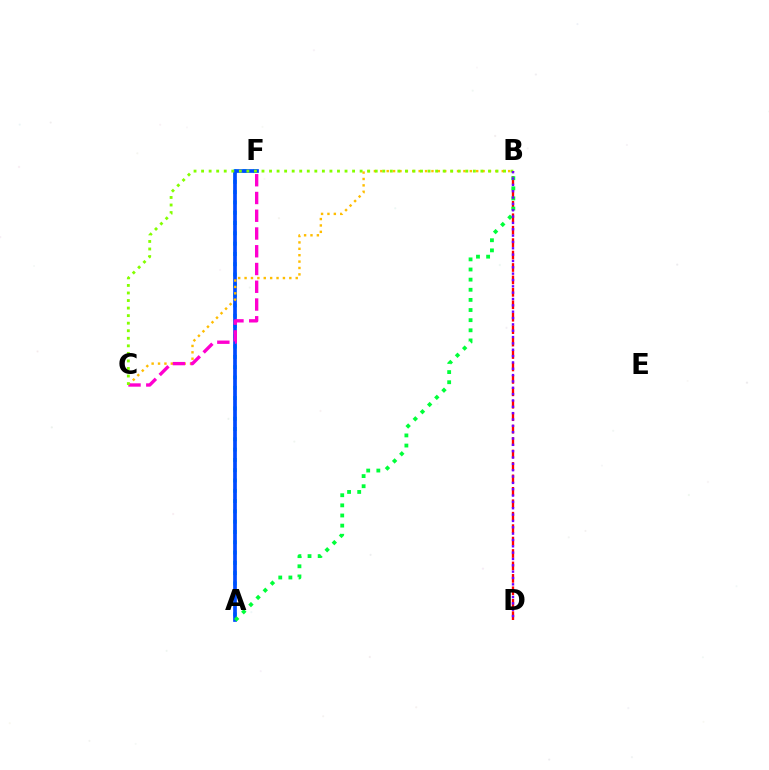{('A', 'F'): [{'color': '#00fff6', 'line_style': 'dotted', 'thickness': 2.8}, {'color': '#004bff', 'line_style': 'solid', 'thickness': 2.67}], ('B', 'D'): [{'color': '#ff0000', 'line_style': 'dashed', 'thickness': 1.69}, {'color': '#7200ff', 'line_style': 'dotted', 'thickness': 1.72}], ('B', 'C'): [{'color': '#ffbd00', 'line_style': 'dotted', 'thickness': 1.74}, {'color': '#84ff00', 'line_style': 'dotted', 'thickness': 2.05}], ('C', 'F'): [{'color': '#ff00cf', 'line_style': 'dashed', 'thickness': 2.41}], ('A', 'B'): [{'color': '#00ff39', 'line_style': 'dotted', 'thickness': 2.75}]}